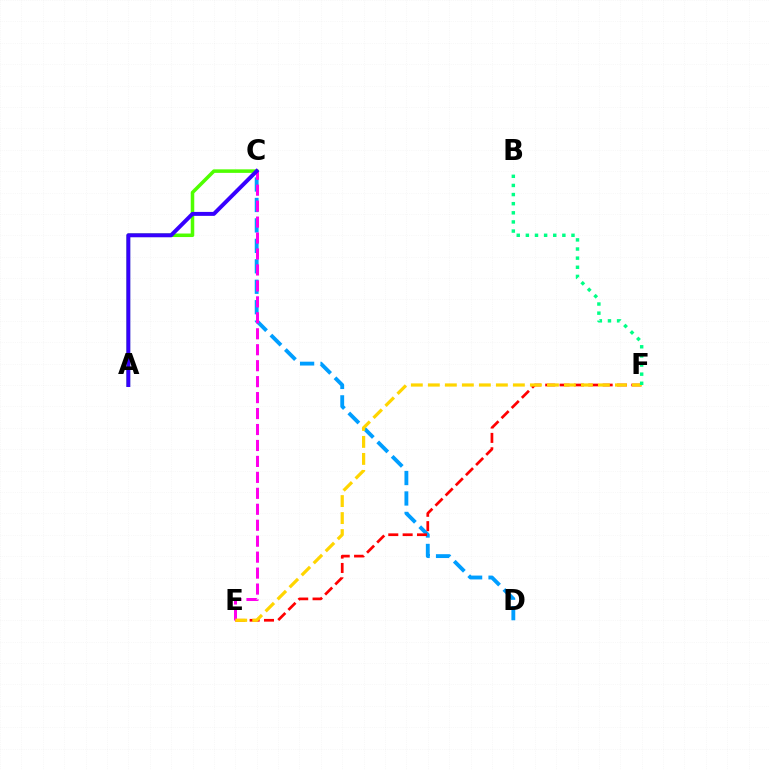{('C', 'D'): [{'color': '#009eff', 'line_style': 'dashed', 'thickness': 2.78}], ('E', 'F'): [{'color': '#ff0000', 'line_style': 'dashed', 'thickness': 1.95}, {'color': '#ffd500', 'line_style': 'dashed', 'thickness': 2.31}], ('A', 'C'): [{'color': '#4fff00', 'line_style': 'solid', 'thickness': 2.54}, {'color': '#3700ff', 'line_style': 'solid', 'thickness': 2.85}], ('C', 'E'): [{'color': '#ff00ed', 'line_style': 'dashed', 'thickness': 2.17}], ('B', 'F'): [{'color': '#00ff86', 'line_style': 'dotted', 'thickness': 2.48}]}